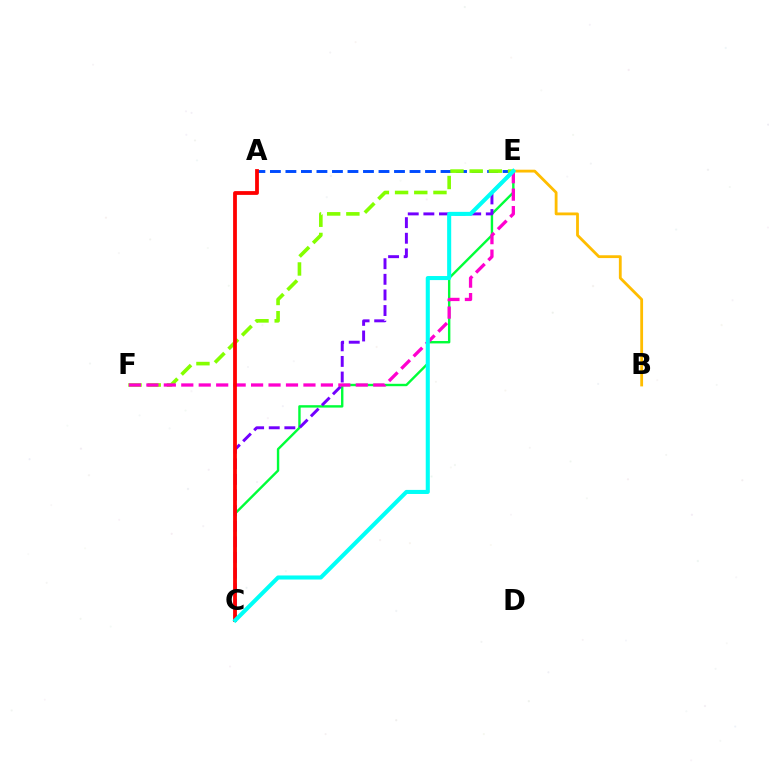{('C', 'E'): [{'color': '#00ff39', 'line_style': 'solid', 'thickness': 1.73}, {'color': '#7200ff', 'line_style': 'dashed', 'thickness': 2.12}, {'color': '#00fff6', 'line_style': 'solid', 'thickness': 2.93}], ('A', 'E'): [{'color': '#004bff', 'line_style': 'dashed', 'thickness': 2.11}], ('B', 'E'): [{'color': '#ffbd00', 'line_style': 'solid', 'thickness': 2.03}], ('E', 'F'): [{'color': '#84ff00', 'line_style': 'dashed', 'thickness': 2.61}, {'color': '#ff00cf', 'line_style': 'dashed', 'thickness': 2.37}], ('A', 'C'): [{'color': '#ff0000', 'line_style': 'solid', 'thickness': 2.72}]}